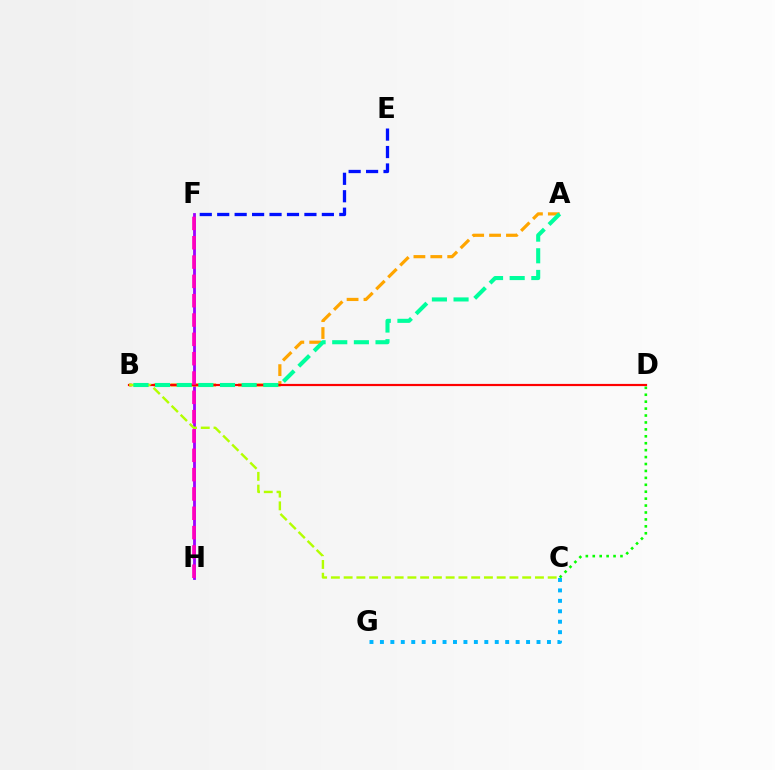{('F', 'H'): [{'color': '#9b00ff', 'line_style': 'solid', 'thickness': 2.02}, {'color': '#ff00bd', 'line_style': 'dashed', 'thickness': 2.63}], ('A', 'B'): [{'color': '#ffa500', 'line_style': 'dashed', 'thickness': 2.3}, {'color': '#00ff9d', 'line_style': 'dashed', 'thickness': 2.94}], ('B', 'D'): [{'color': '#ff0000', 'line_style': 'solid', 'thickness': 1.57}], ('B', 'C'): [{'color': '#b3ff00', 'line_style': 'dashed', 'thickness': 1.73}], ('E', 'F'): [{'color': '#0010ff', 'line_style': 'dashed', 'thickness': 2.37}], ('C', 'G'): [{'color': '#00b5ff', 'line_style': 'dotted', 'thickness': 2.84}], ('C', 'D'): [{'color': '#08ff00', 'line_style': 'dotted', 'thickness': 1.88}]}